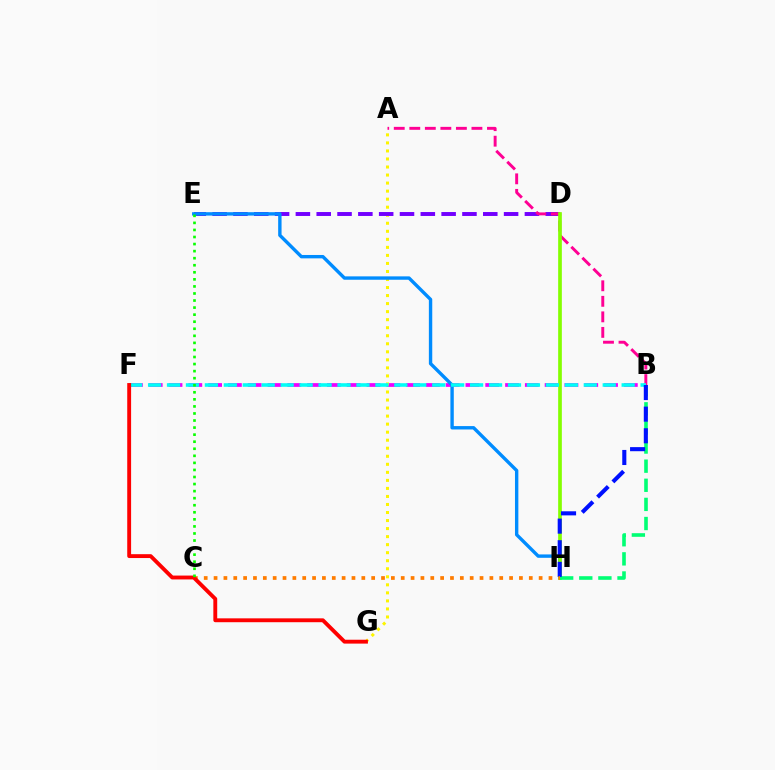{('B', 'F'): [{'color': '#ee00ff', 'line_style': 'dashed', 'thickness': 2.69}, {'color': '#00fff6', 'line_style': 'dashed', 'thickness': 2.57}], ('A', 'G'): [{'color': '#fcf500', 'line_style': 'dotted', 'thickness': 2.18}], ('D', 'E'): [{'color': '#7200ff', 'line_style': 'dashed', 'thickness': 2.83}], ('E', 'H'): [{'color': '#008cff', 'line_style': 'solid', 'thickness': 2.44}], ('A', 'B'): [{'color': '#ff0094', 'line_style': 'dashed', 'thickness': 2.11}], ('D', 'H'): [{'color': '#84ff00', 'line_style': 'solid', 'thickness': 2.65}], ('B', 'H'): [{'color': '#00ff74', 'line_style': 'dashed', 'thickness': 2.6}, {'color': '#0010ff', 'line_style': 'dashed', 'thickness': 2.94}], ('C', 'H'): [{'color': '#ff7c00', 'line_style': 'dotted', 'thickness': 2.68}], ('F', 'G'): [{'color': '#ff0000', 'line_style': 'solid', 'thickness': 2.78}], ('C', 'E'): [{'color': '#08ff00', 'line_style': 'dotted', 'thickness': 1.92}]}